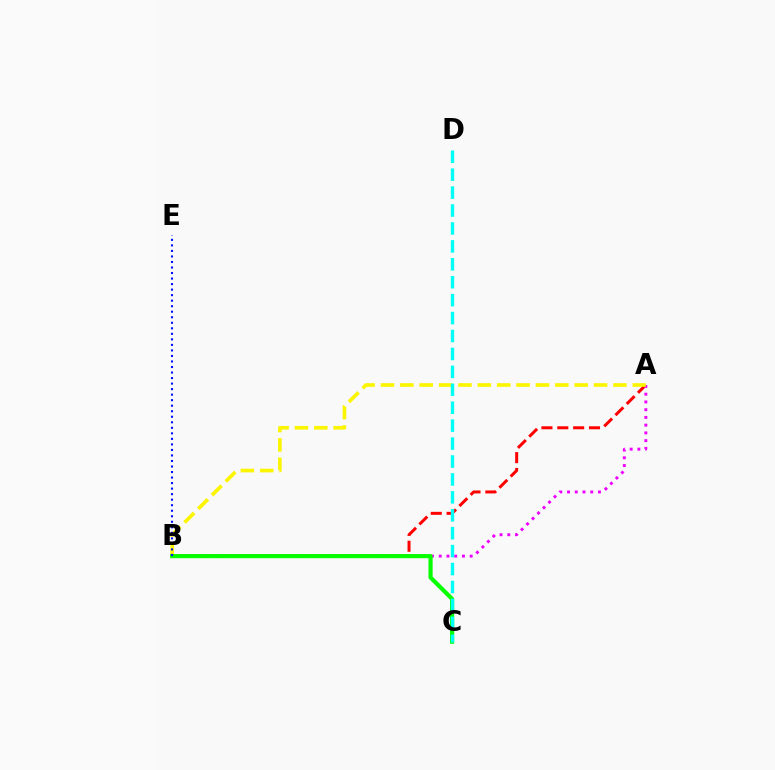{('A', 'B'): [{'color': '#ff0000', 'line_style': 'dashed', 'thickness': 2.15}, {'color': '#ee00ff', 'line_style': 'dotted', 'thickness': 2.1}, {'color': '#fcf500', 'line_style': 'dashed', 'thickness': 2.63}], ('B', 'C'): [{'color': '#08ff00', 'line_style': 'solid', 'thickness': 3.0}], ('B', 'E'): [{'color': '#0010ff', 'line_style': 'dotted', 'thickness': 1.5}], ('C', 'D'): [{'color': '#00fff6', 'line_style': 'dashed', 'thickness': 2.44}]}